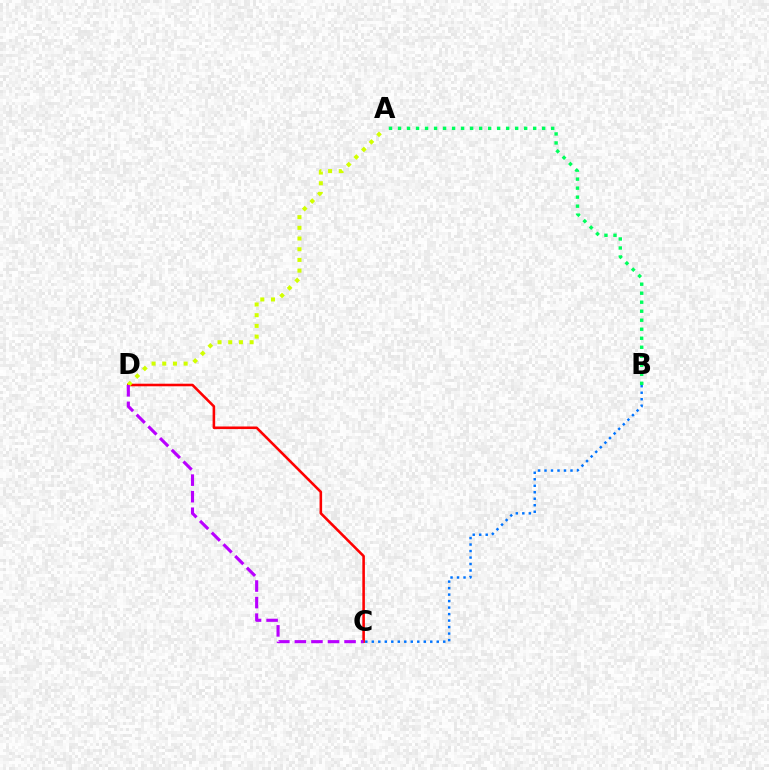{('C', 'D'): [{'color': '#ff0000', 'line_style': 'solid', 'thickness': 1.86}, {'color': '#b900ff', 'line_style': 'dashed', 'thickness': 2.25}], ('A', 'B'): [{'color': '#00ff5c', 'line_style': 'dotted', 'thickness': 2.45}], ('A', 'D'): [{'color': '#d1ff00', 'line_style': 'dotted', 'thickness': 2.9}], ('B', 'C'): [{'color': '#0074ff', 'line_style': 'dotted', 'thickness': 1.76}]}